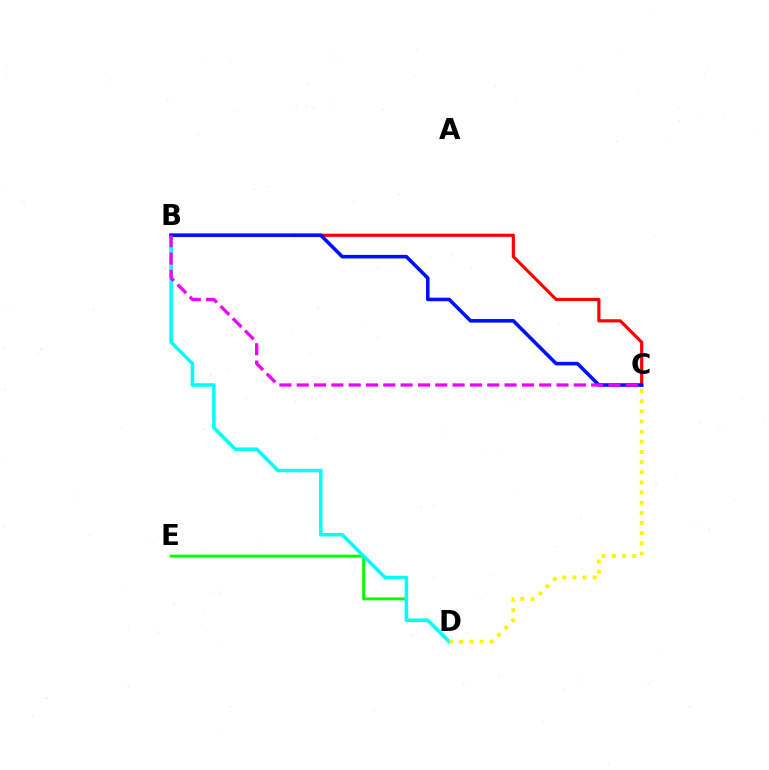{('D', 'E'): [{'color': '#08ff00', 'line_style': 'solid', 'thickness': 2.08}], ('B', 'C'): [{'color': '#ff0000', 'line_style': 'solid', 'thickness': 2.28}, {'color': '#0010ff', 'line_style': 'solid', 'thickness': 2.57}, {'color': '#ee00ff', 'line_style': 'dashed', 'thickness': 2.35}], ('B', 'D'): [{'color': '#00fff6', 'line_style': 'solid', 'thickness': 2.55}], ('C', 'D'): [{'color': '#fcf500', 'line_style': 'dotted', 'thickness': 2.76}]}